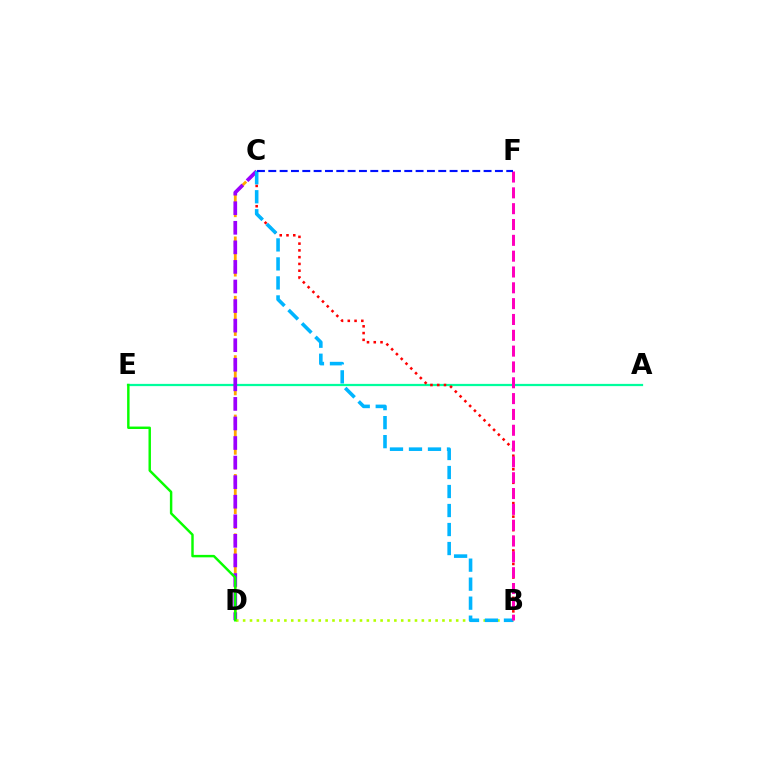{('C', 'D'): [{'color': '#ffa500', 'line_style': 'dashed', 'thickness': 2.02}, {'color': '#9b00ff', 'line_style': 'dashed', 'thickness': 2.66}], ('A', 'E'): [{'color': '#00ff9d', 'line_style': 'solid', 'thickness': 1.62}], ('B', 'C'): [{'color': '#ff0000', 'line_style': 'dotted', 'thickness': 1.84}, {'color': '#00b5ff', 'line_style': 'dashed', 'thickness': 2.58}], ('B', 'D'): [{'color': '#b3ff00', 'line_style': 'dotted', 'thickness': 1.87}], ('D', 'E'): [{'color': '#08ff00', 'line_style': 'solid', 'thickness': 1.76}], ('B', 'F'): [{'color': '#ff00bd', 'line_style': 'dashed', 'thickness': 2.15}], ('C', 'F'): [{'color': '#0010ff', 'line_style': 'dashed', 'thickness': 1.54}]}